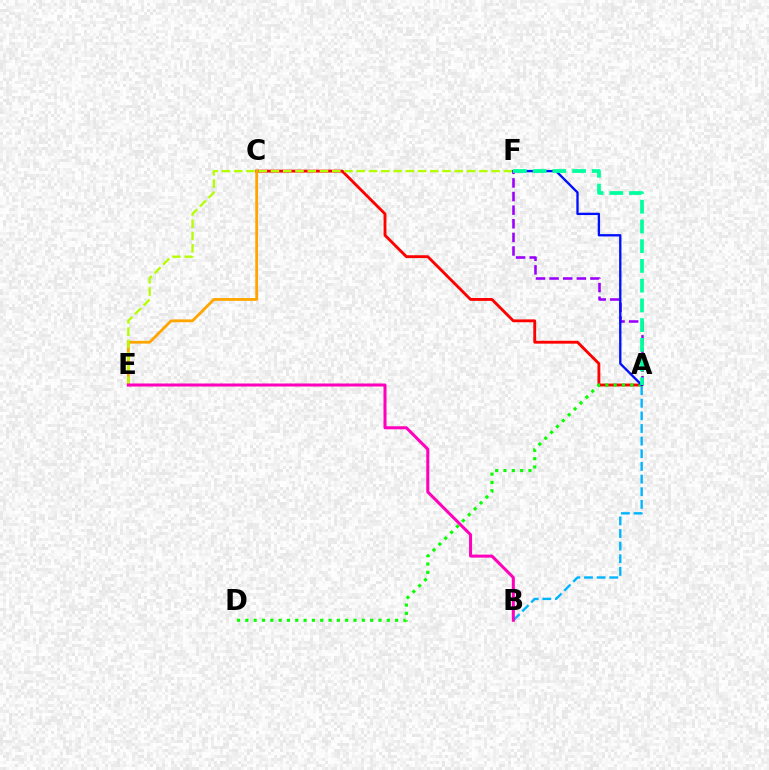{('A', 'C'): [{'color': '#ff0000', 'line_style': 'solid', 'thickness': 2.06}], ('A', 'F'): [{'color': '#9b00ff', 'line_style': 'dashed', 'thickness': 1.85}, {'color': '#0010ff', 'line_style': 'solid', 'thickness': 1.68}, {'color': '#00ff9d', 'line_style': 'dashed', 'thickness': 2.68}], ('A', 'D'): [{'color': '#08ff00', 'line_style': 'dotted', 'thickness': 2.26}], ('C', 'E'): [{'color': '#ffa500', 'line_style': 'solid', 'thickness': 2.01}], ('E', 'F'): [{'color': '#b3ff00', 'line_style': 'dashed', 'thickness': 1.67}], ('A', 'B'): [{'color': '#00b5ff', 'line_style': 'dashed', 'thickness': 1.72}], ('B', 'E'): [{'color': '#ff00bd', 'line_style': 'solid', 'thickness': 2.18}]}